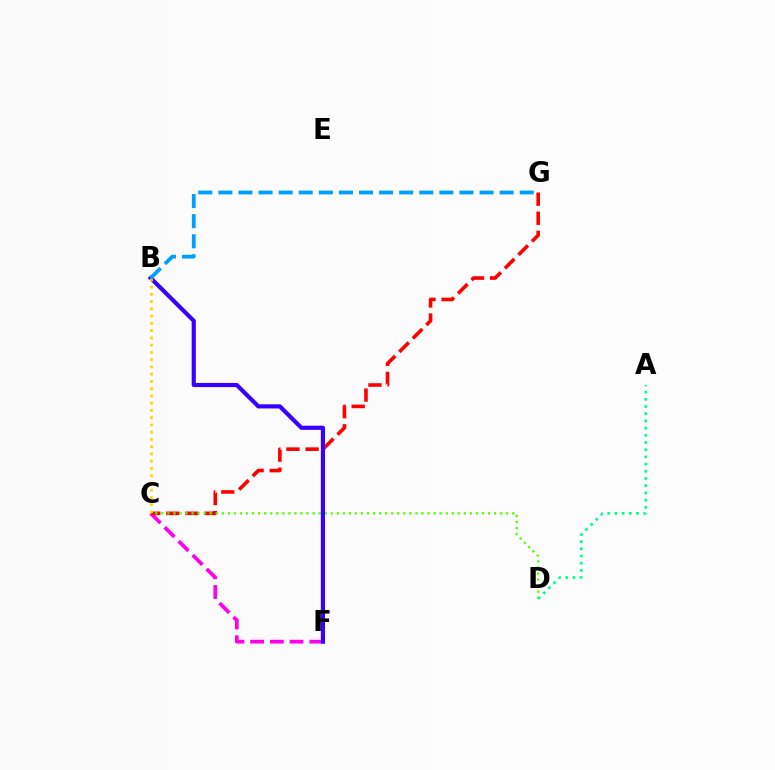{('C', 'F'): [{'color': '#ff00ed', 'line_style': 'dashed', 'thickness': 2.68}], ('C', 'G'): [{'color': '#ff0000', 'line_style': 'dashed', 'thickness': 2.59}], ('C', 'D'): [{'color': '#4fff00', 'line_style': 'dotted', 'thickness': 1.64}], ('A', 'D'): [{'color': '#00ff86', 'line_style': 'dotted', 'thickness': 1.96}], ('B', 'F'): [{'color': '#3700ff', 'line_style': 'solid', 'thickness': 2.99}], ('B', 'C'): [{'color': '#ffd500', 'line_style': 'dotted', 'thickness': 1.97}], ('B', 'G'): [{'color': '#009eff', 'line_style': 'dashed', 'thickness': 2.73}]}